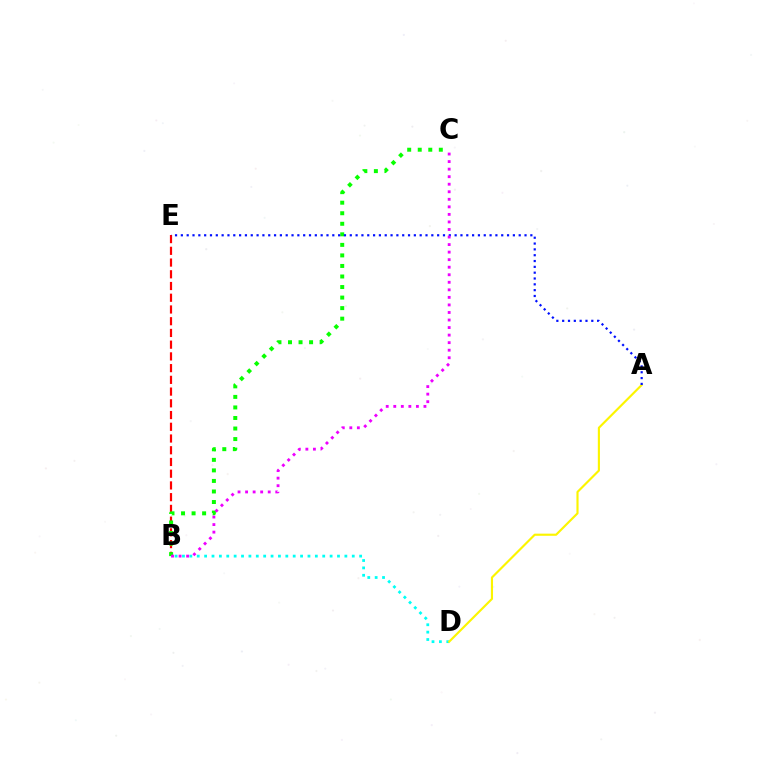{('B', 'D'): [{'color': '#00fff6', 'line_style': 'dotted', 'thickness': 2.01}], ('B', 'E'): [{'color': '#ff0000', 'line_style': 'dashed', 'thickness': 1.59}], ('B', 'C'): [{'color': '#08ff00', 'line_style': 'dotted', 'thickness': 2.86}, {'color': '#ee00ff', 'line_style': 'dotted', 'thickness': 2.05}], ('A', 'D'): [{'color': '#fcf500', 'line_style': 'solid', 'thickness': 1.55}], ('A', 'E'): [{'color': '#0010ff', 'line_style': 'dotted', 'thickness': 1.58}]}